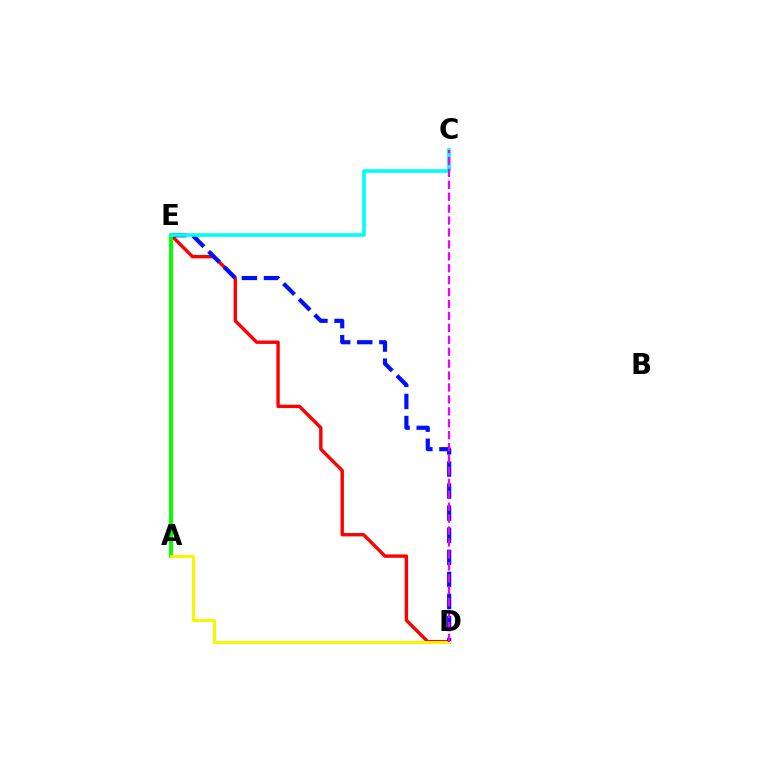{('D', 'E'): [{'color': '#ff0000', 'line_style': 'solid', 'thickness': 2.44}, {'color': '#0010ff', 'line_style': 'dashed', 'thickness': 3.0}], ('A', 'E'): [{'color': '#08ff00', 'line_style': 'solid', 'thickness': 2.86}], ('A', 'D'): [{'color': '#fcf500', 'line_style': 'solid', 'thickness': 2.19}], ('C', 'E'): [{'color': '#00fff6', 'line_style': 'solid', 'thickness': 2.61}], ('C', 'D'): [{'color': '#ee00ff', 'line_style': 'dashed', 'thickness': 1.62}]}